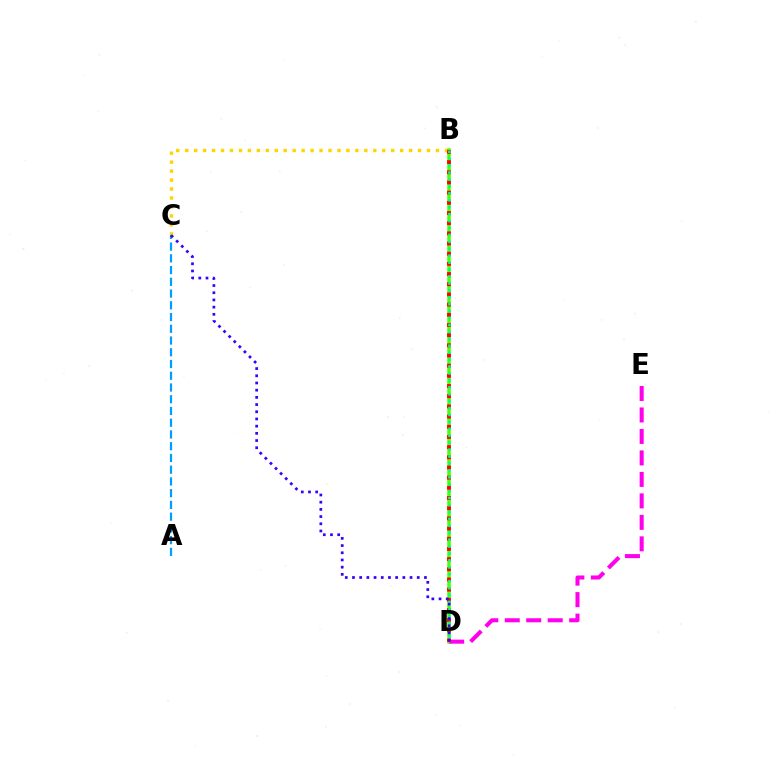{('B', 'C'): [{'color': '#ffd500', 'line_style': 'dotted', 'thickness': 2.43}], ('B', 'D'): [{'color': '#4fff00', 'line_style': 'solid', 'thickness': 2.53}, {'color': '#ff0000', 'line_style': 'dotted', 'thickness': 2.77}, {'color': '#00ff86', 'line_style': 'dotted', 'thickness': 1.88}], ('D', 'E'): [{'color': '#ff00ed', 'line_style': 'dashed', 'thickness': 2.92}], ('A', 'C'): [{'color': '#009eff', 'line_style': 'dashed', 'thickness': 1.6}], ('C', 'D'): [{'color': '#3700ff', 'line_style': 'dotted', 'thickness': 1.96}]}